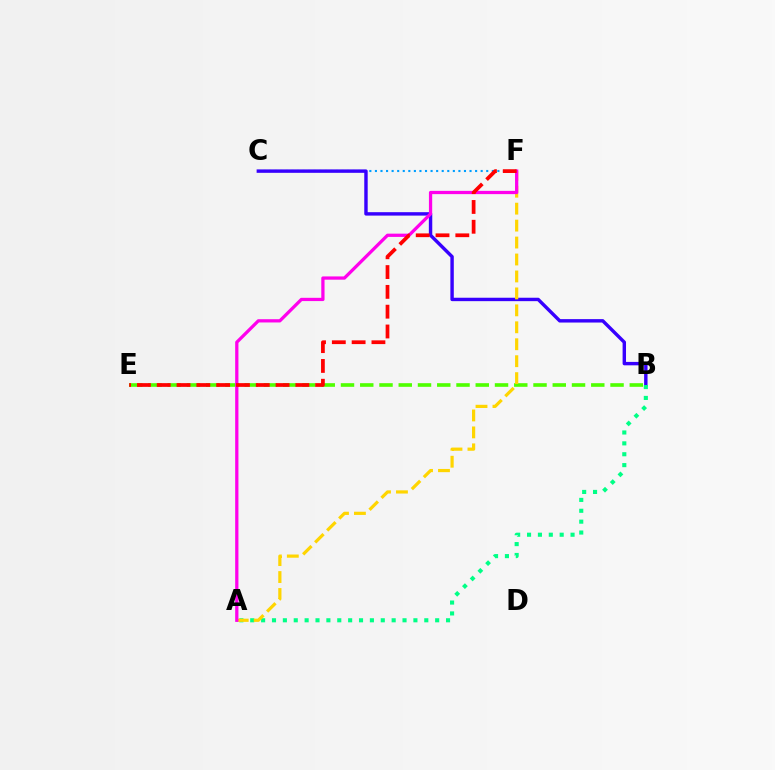{('C', 'F'): [{'color': '#009eff', 'line_style': 'dotted', 'thickness': 1.51}], ('B', 'E'): [{'color': '#4fff00', 'line_style': 'dashed', 'thickness': 2.62}], ('B', 'C'): [{'color': '#3700ff', 'line_style': 'solid', 'thickness': 2.46}], ('A', 'B'): [{'color': '#00ff86', 'line_style': 'dotted', 'thickness': 2.96}], ('A', 'F'): [{'color': '#ffd500', 'line_style': 'dashed', 'thickness': 2.3}, {'color': '#ff00ed', 'line_style': 'solid', 'thickness': 2.35}], ('E', 'F'): [{'color': '#ff0000', 'line_style': 'dashed', 'thickness': 2.69}]}